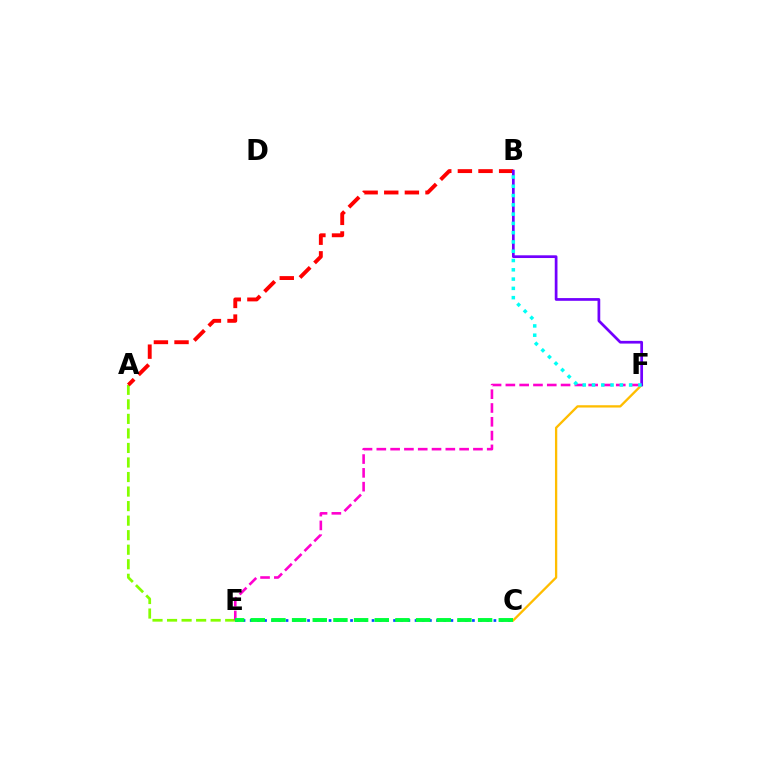{('A', 'E'): [{'color': '#84ff00', 'line_style': 'dashed', 'thickness': 1.97}], ('C', 'F'): [{'color': '#ffbd00', 'line_style': 'solid', 'thickness': 1.66}], ('E', 'F'): [{'color': '#ff00cf', 'line_style': 'dashed', 'thickness': 1.87}], ('A', 'B'): [{'color': '#ff0000', 'line_style': 'dashed', 'thickness': 2.8}], ('B', 'F'): [{'color': '#7200ff', 'line_style': 'solid', 'thickness': 1.96}, {'color': '#00fff6', 'line_style': 'dotted', 'thickness': 2.52}], ('C', 'E'): [{'color': '#004bff', 'line_style': 'dotted', 'thickness': 1.95}, {'color': '#00ff39', 'line_style': 'dashed', 'thickness': 2.81}]}